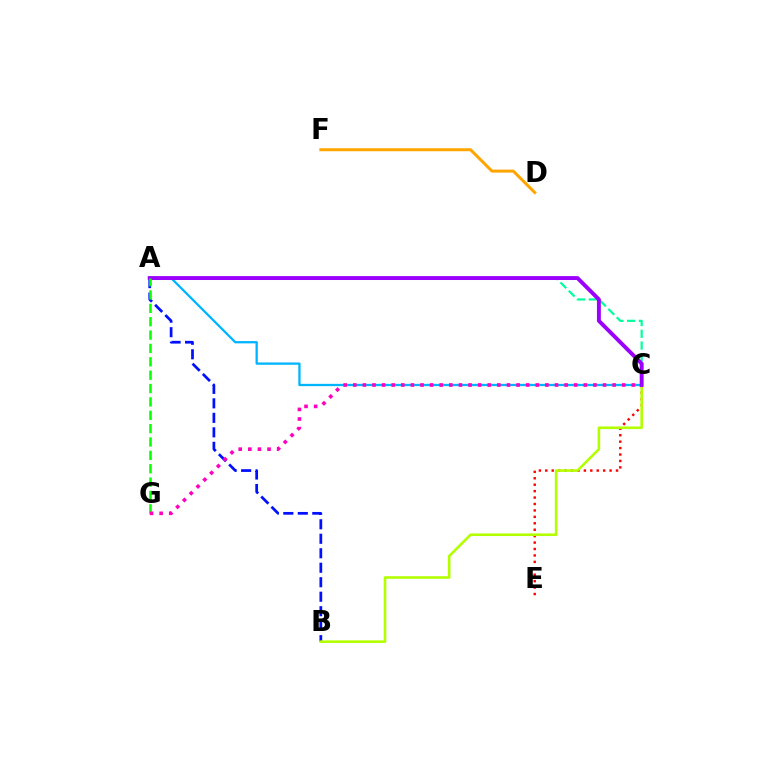{('A', 'B'): [{'color': '#0010ff', 'line_style': 'dashed', 'thickness': 1.97}], ('C', 'E'): [{'color': '#ff0000', 'line_style': 'dotted', 'thickness': 1.75}], ('B', 'C'): [{'color': '#b3ff00', 'line_style': 'solid', 'thickness': 1.88}], ('A', 'C'): [{'color': '#00ff9d', 'line_style': 'dashed', 'thickness': 1.6}, {'color': '#00b5ff', 'line_style': 'solid', 'thickness': 1.65}, {'color': '#9b00ff', 'line_style': 'solid', 'thickness': 2.82}], ('D', 'F'): [{'color': '#ffa500', 'line_style': 'solid', 'thickness': 2.16}], ('A', 'G'): [{'color': '#08ff00', 'line_style': 'dashed', 'thickness': 1.82}], ('C', 'G'): [{'color': '#ff00bd', 'line_style': 'dotted', 'thickness': 2.61}]}